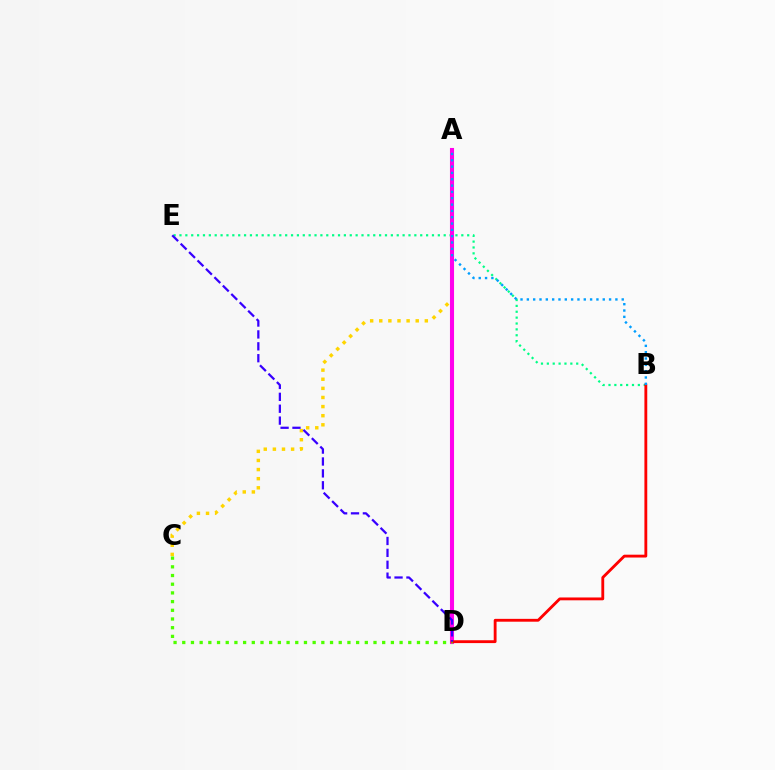{('B', 'E'): [{'color': '#00ff86', 'line_style': 'dotted', 'thickness': 1.6}], ('A', 'C'): [{'color': '#ffd500', 'line_style': 'dotted', 'thickness': 2.48}], ('A', 'D'): [{'color': '#ff00ed', 'line_style': 'solid', 'thickness': 2.93}], ('B', 'D'): [{'color': '#ff0000', 'line_style': 'solid', 'thickness': 2.05}], ('C', 'D'): [{'color': '#4fff00', 'line_style': 'dotted', 'thickness': 2.36}], ('A', 'B'): [{'color': '#009eff', 'line_style': 'dotted', 'thickness': 1.72}], ('D', 'E'): [{'color': '#3700ff', 'line_style': 'dashed', 'thickness': 1.62}]}